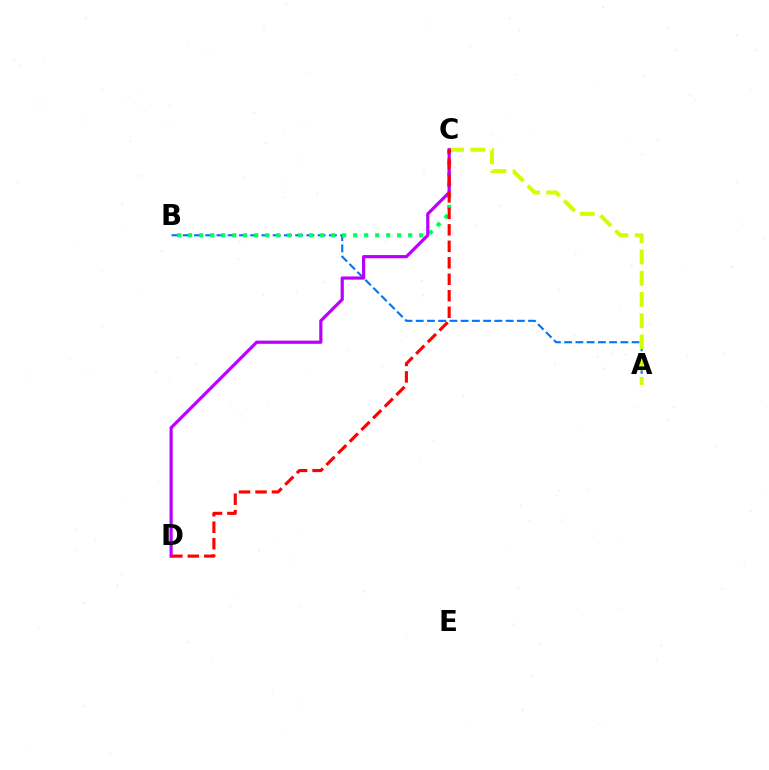{('A', 'B'): [{'color': '#0074ff', 'line_style': 'dashed', 'thickness': 1.53}], ('A', 'C'): [{'color': '#d1ff00', 'line_style': 'dashed', 'thickness': 2.88}], ('B', 'C'): [{'color': '#00ff5c', 'line_style': 'dotted', 'thickness': 2.99}], ('C', 'D'): [{'color': '#b900ff', 'line_style': 'solid', 'thickness': 2.3}, {'color': '#ff0000', 'line_style': 'dashed', 'thickness': 2.24}]}